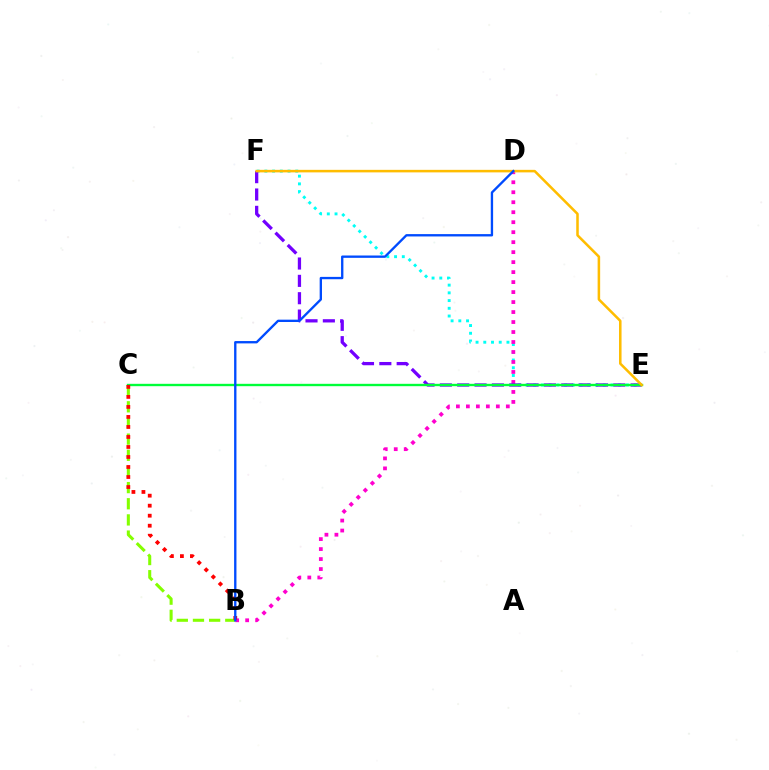{('E', 'F'): [{'color': '#00fff6', 'line_style': 'dotted', 'thickness': 2.1}, {'color': '#7200ff', 'line_style': 'dashed', 'thickness': 2.36}, {'color': '#ffbd00', 'line_style': 'solid', 'thickness': 1.83}], ('B', 'D'): [{'color': '#ff00cf', 'line_style': 'dotted', 'thickness': 2.71}, {'color': '#004bff', 'line_style': 'solid', 'thickness': 1.69}], ('C', 'E'): [{'color': '#00ff39', 'line_style': 'solid', 'thickness': 1.7}], ('B', 'C'): [{'color': '#84ff00', 'line_style': 'dashed', 'thickness': 2.2}, {'color': '#ff0000', 'line_style': 'dotted', 'thickness': 2.72}]}